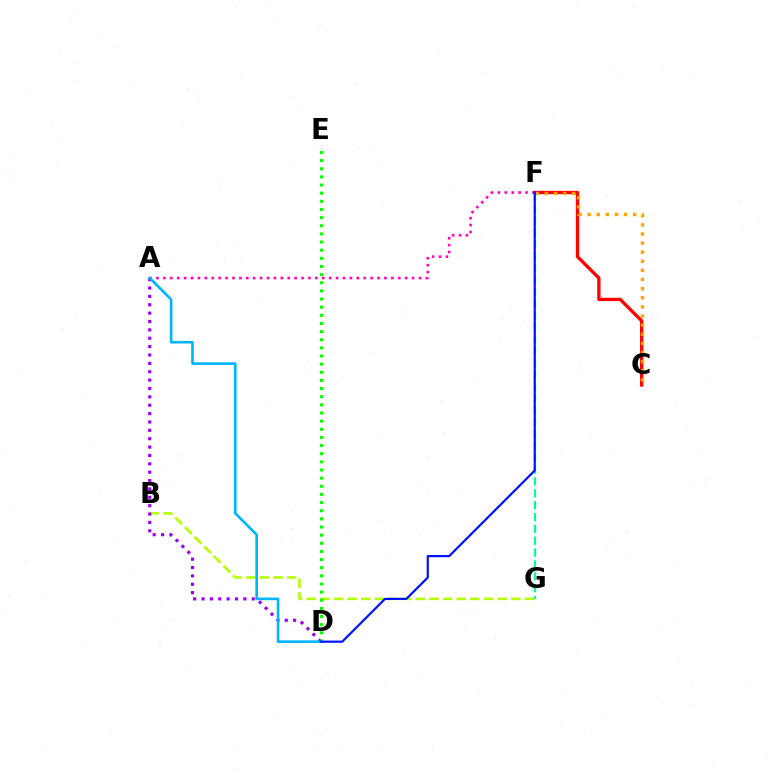{('B', 'G'): [{'color': '#b3ff00', 'line_style': 'dashed', 'thickness': 1.85}], ('F', 'G'): [{'color': '#00ff9d', 'line_style': 'dashed', 'thickness': 1.61}], ('C', 'F'): [{'color': '#ff0000', 'line_style': 'solid', 'thickness': 2.39}, {'color': '#ffa500', 'line_style': 'dotted', 'thickness': 2.48}], ('A', 'D'): [{'color': '#9b00ff', 'line_style': 'dotted', 'thickness': 2.27}, {'color': '#00b5ff', 'line_style': 'solid', 'thickness': 1.89}], ('D', 'E'): [{'color': '#08ff00', 'line_style': 'dotted', 'thickness': 2.21}], ('A', 'F'): [{'color': '#ff00bd', 'line_style': 'dotted', 'thickness': 1.88}], ('D', 'F'): [{'color': '#0010ff', 'line_style': 'solid', 'thickness': 1.58}]}